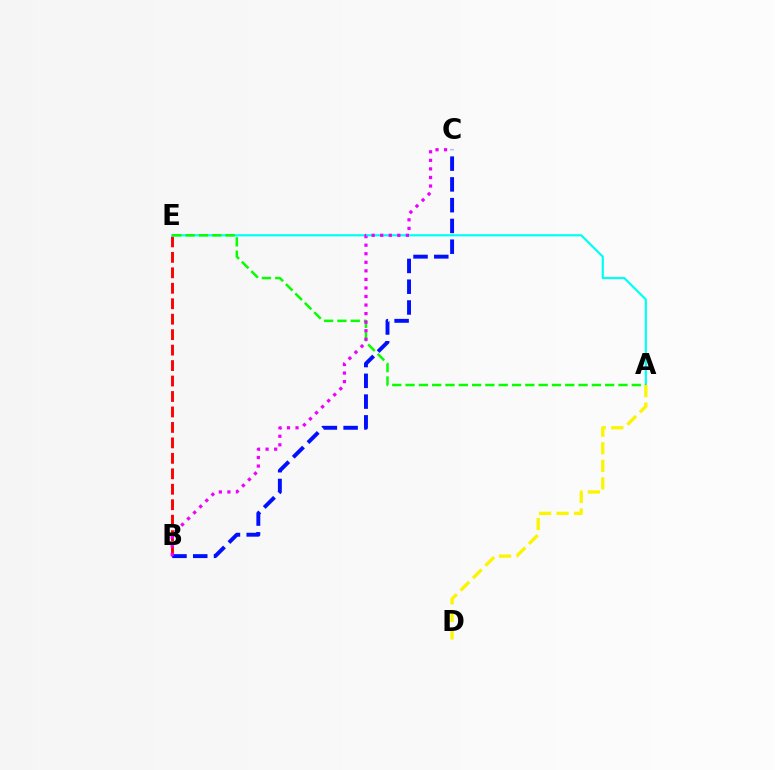{('B', 'E'): [{'color': '#ff0000', 'line_style': 'dashed', 'thickness': 2.1}], ('A', 'E'): [{'color': '#00fff6', 'line_style': 'solid', 'thickness': 1.58}, {'color': '#08ff00', 'line_style': 'dashed', 'thickness': 1.81}], ('B', 'C'): [{'color': '#0010ff', 'line_style': 'dashed', 'thickness': 2.82}, {'color': '#ee00ff', 'line_style': 'dotted', 'thickness': 2.32}], ('A', 'D'): [{'color': '#fcf500', 'line_style': 'dashed', 'thickness': 2.38}]}